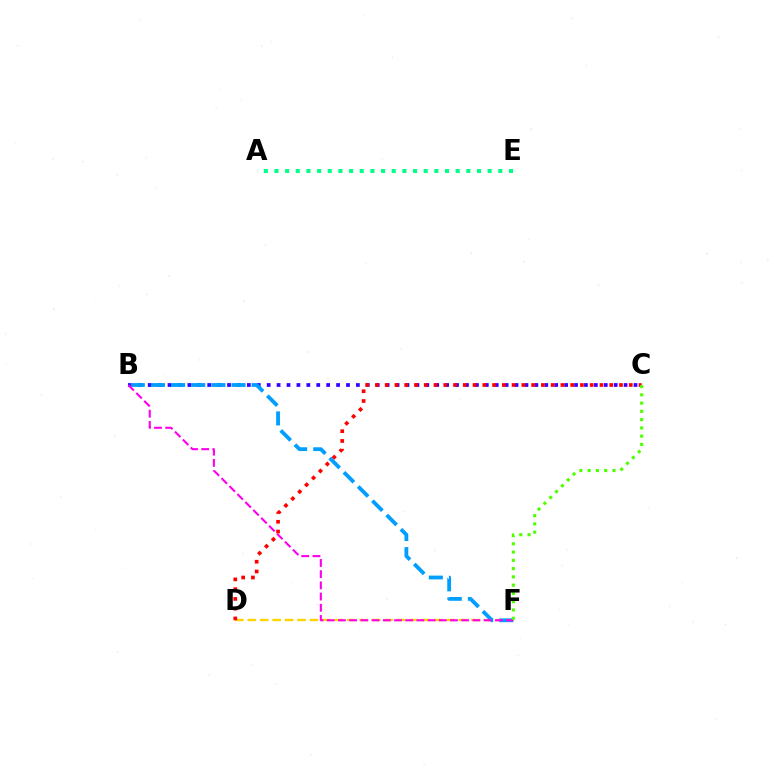{('B', 'C'): [{'color': '#3700ff', 'line_style': 'dotted', 'thickness': 2.69}], ('D', 'F'): [{'color': '#ffd500', 'line_style': 'dashed', 'thickness': 1.69}], ('B', 'F'): [{'color': '#009eff', 'line_style': 'dashed', 'thickness': 2.74}, {'color': '#ff00ed', 'line_style': 'dashed', 'thickness': 1.52}], ('C', 'D'): [{'color': '#ff0000', 'line_style': 'dotted', 'thickness': 2.65}], ('A', 'E'): [{'color': '#00ff86', 'line_style': 'dotted', 'thickness': 2.9}], ('C', 'F'): [{'color': '#4fff00', 'line_style': 'dotted', 'thickness': 2.25}]}